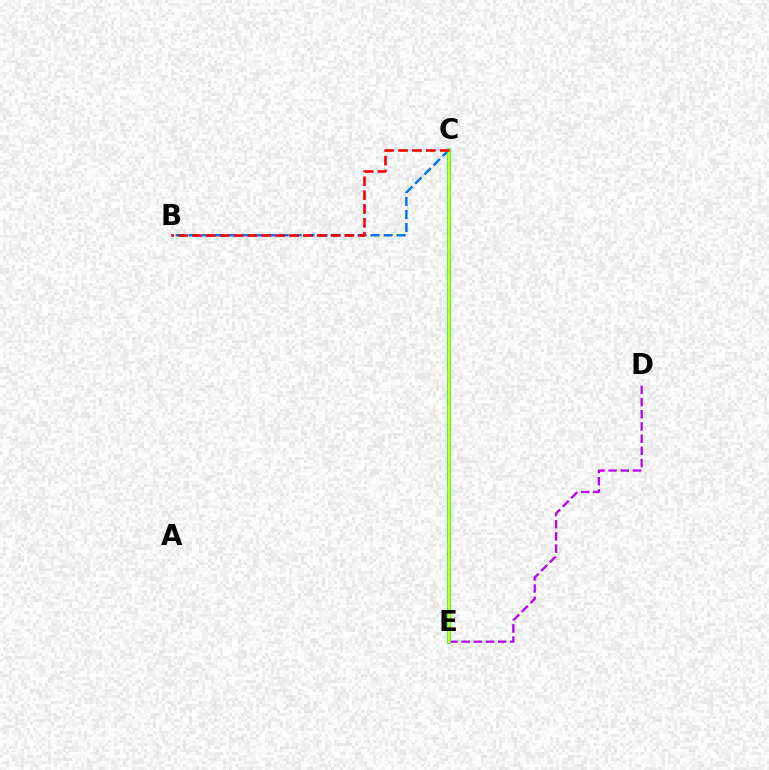{('D', 'E'): [{'color': '#b900ff', 'line_style': 'dashed', 'thickness': 1.66}], ('B', 'C'): [{'color': '#0074ff', 'line_style': 'dashed', 'thickness': 1.77}, {'color': '#ff0000', 'line_style': 'dashed', 'thickness': 1.88}], ('C', 'E'): [{'color': '#00ff5c', 'line_style': 'solid', 'thickness': 2.65}, {'color': '#d1ff00', 'line_style': 'solid', 'thickness': 1.59}]}